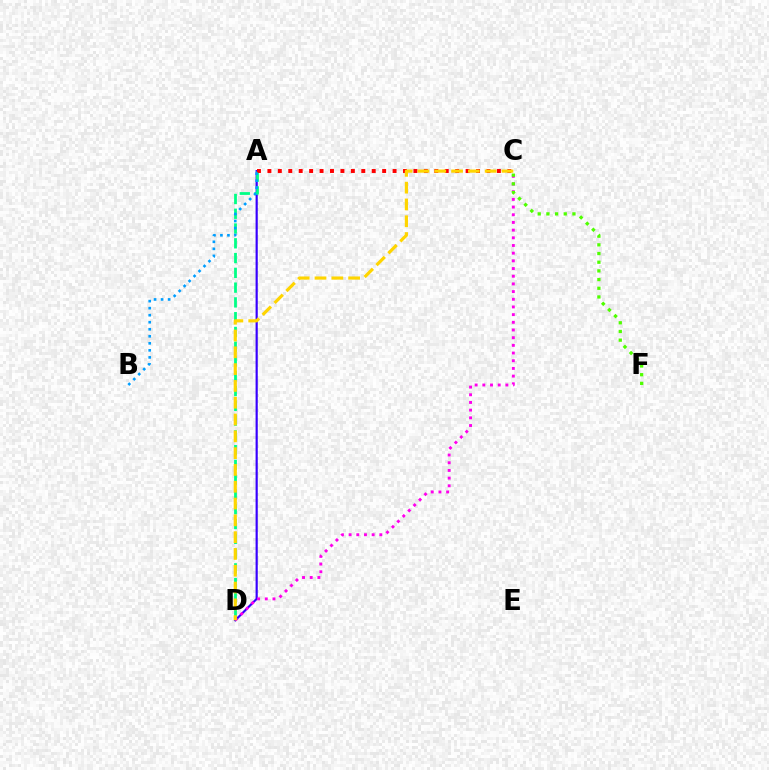{('A', 'D'): [{'color': '#3700ff', 'line_style': 'solid', 'thickness': 1.57}, {'color': '#00ff86', 'line_style': 'dashed', 'thickness': 2.01}], ('C', 'D'): [{'color': '#ff00ed', 'line_style': 'dotted', 'thickness': 2.09}, {'color': '#ffd500', 'line_style': 'dashed', 'thickness': 2.28}], ('C', 'F'): [{'color': '#4fff00', 'line_style': 'dotted', 'thickness': 2.36}], ('A', 'C'): [{'color': '#ff0000', 'line_style': 'dotted', 'thickness': 2.83}], ('A', 'B'): [{'color': '#009eff', 'line_style': 'dotted', 'thickness': 1.91}]}